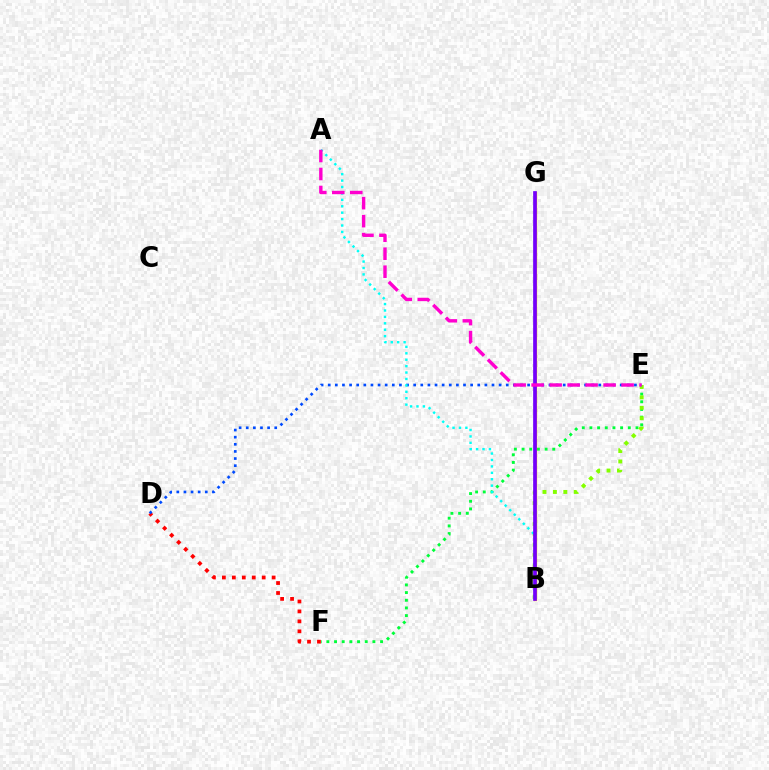{('E', 'F'): [{'color': '#00ff39', 'line_style': 'dotted', 'thickness': 2.08}], ('B', 'G'): [{'color': '#ffbd00', 'line_style': 'solid', 'thickness': 2.4}, {'color': '#7200ff', 'line_style': 'solid', 'thickness': 2.65}], ('D', 'F'): [{'color': '#ff0000', 'line_style': 'dotted', 'thickness': 2.7}], ('B', 'E'): [{'color': '#84ff00', 'line_style': 'dotted', 'thickness': 2.83}], ('D', 'E'): [{'color': '#004bff', 'line_style': 'dotted', 'thickness': 1.93}], ('A', 'B'): [{'color': '#00fff6', 'line_style': 'dotted', 'thickness': 1.74}], ('A', 'E'): [{'color': '#ff00cf', 'line_style': 'dashed', 'thickness': 2.44}]}